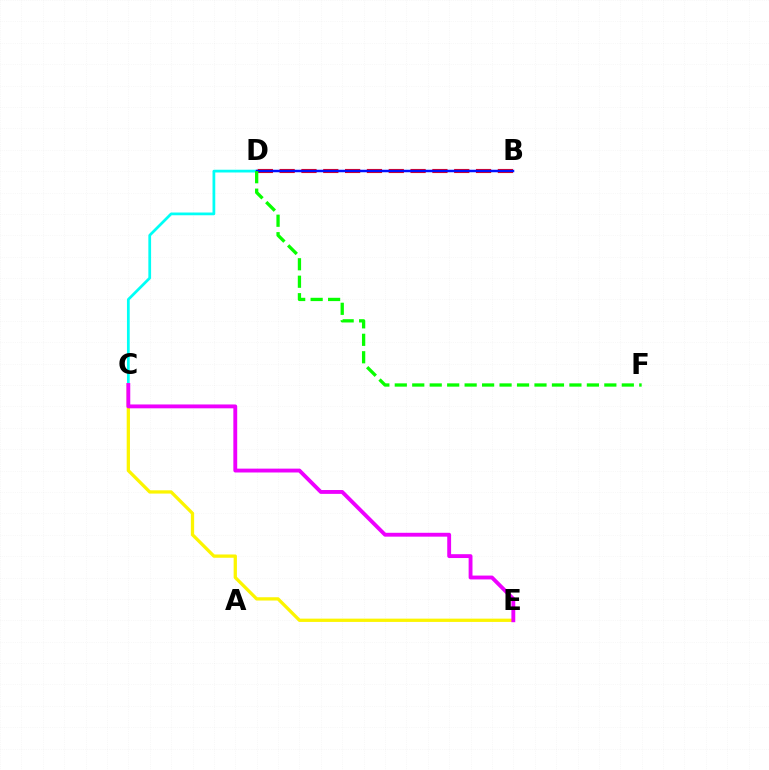{('C', 'D'): [{'color': '#00fff6', 'line_style': 'solid', 'thickness': 1.98}], ('C', 'E'): [{'color': '#fcf500', 'line_style': 'solid', 'thickness': 2.36}, {'color': '#ee00ff', 'line_style': 'solid', 'thickness': 2.78}], ('B', 'D'): [{'color': '#ff0000', 'line_style': 'dashed', 'thickness': 2.96}, {'color': '#0010ff', 'line_style': 'solid', 'thickness': 1.79}], ('D', 'F'): [{'color': '#08ff00', 'line_style': 'dashed', 'thickness': 2.37}]}